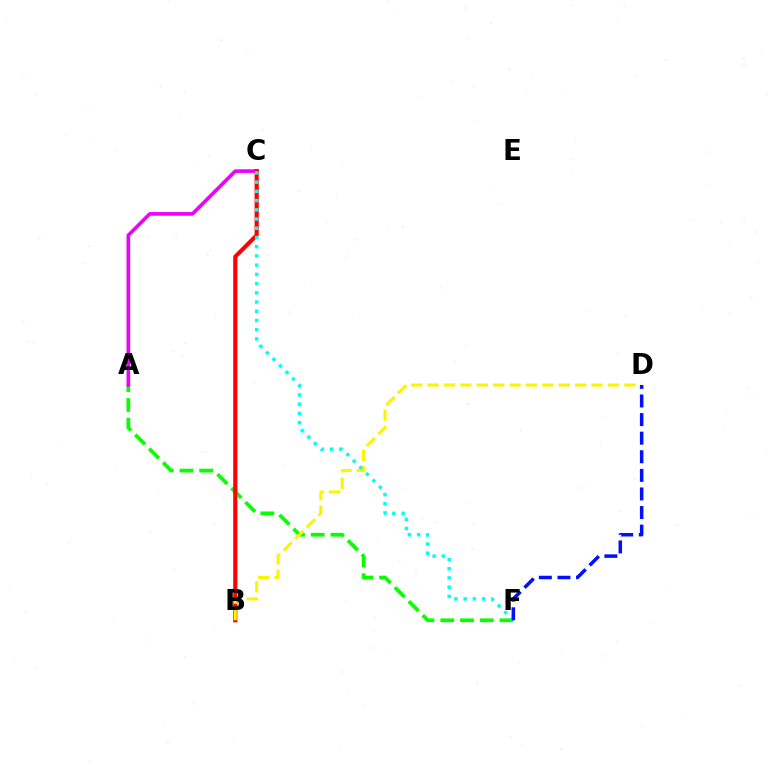{('A', 'F'): [{'color': '#08ff00', 'line_style': 'dashed', 'thickness': 2.68}], ('A', 'C'): [{'color': '#ee00ff', 'line_style': 'solid', 'thickness': 2.62}], ('B', 'C'): [{'color': '#ff0000', 'line_style': 'solid', 'thickness': 2.98}], ('B', 'D'): [{'color': '#fcf500', 'line_style': 'dashed', 'thickness': 2.23}], ('C', 'F'): [{'color': '#00fff6', 'line_style': 'dotted', 'thickness': 2.51}], ('D', 'F'): [{'color': '#0010ff', 'line_style': 'dashed', 'thickness': 2.53}]}